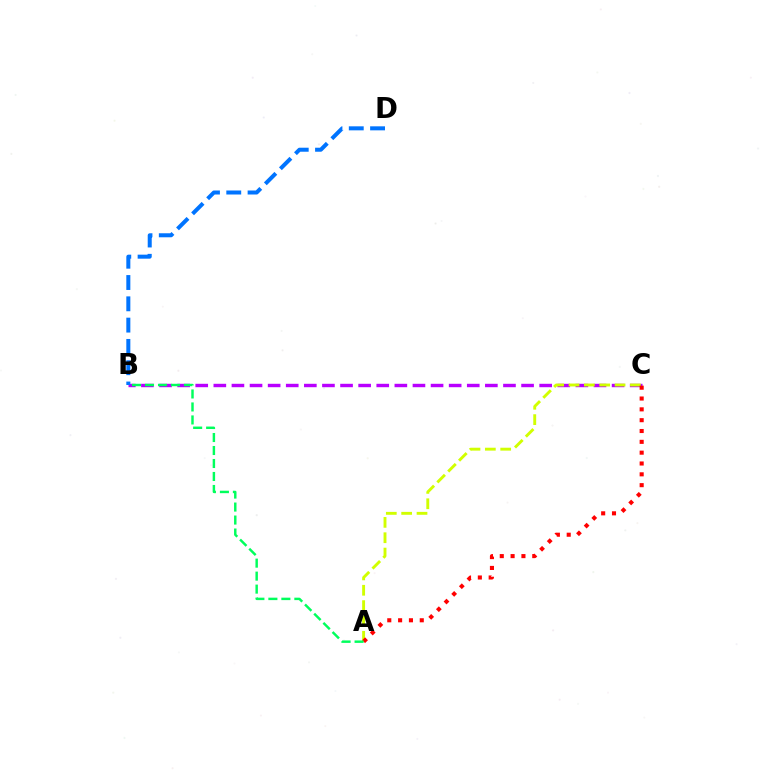{('B', 'C'): [{'color': '#b900ff', 'line_style': 'dashed', 'thickness': 2.46}], ('B', 'D'): [{'color': '#0074ff', 'line_style': 'dashed', 'thickness': 2.89}], ('A', 'C'): [{'color': '#d1ff00', 'line_style': 'dashed', 'thickness': 2.09}, {'color': '#ff0000', 'line_style': 'dotted', 'thickness': 2.94}], ('A', 'B'): [{'color': '#00ff5c', 'line_style': 'dashed', 'thickness': 1.76}]}